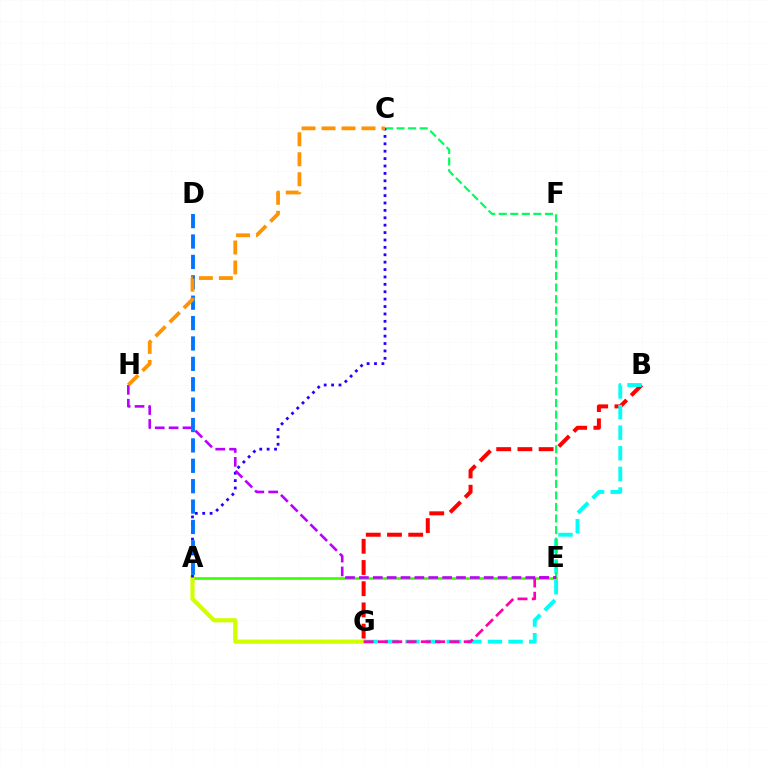{('B', 'G'): [{'color': '#ff0000', 'line_style': 'dashed', 'thickness': 2.88}, {'color': '#00fff6', 'line_style': 'dashed', 'thickness': 2.8}], ('A', 'E'): [{'color': '#3dff00', 'line_style': 'solid', 'thickness': 1.92}], ('C', 'E'): [{'color': '#00ff5c', 'line_style': 'dashed', 'thickness': 1.57}], ('A', 'G'): [{'color': '#d1ff00', 'line_style': 'solid', 'thickness': 3.0}], ('A', 'C'): [{'color': '#2500ff', 'line_style': 'dotted', 'thickness': 2.01}], ('E', 'G'): [{'color': '#ff00ac', 'line_style': 'dashed', 'thickness': 1.94}], ('E', 'H'): [{'color': '#b900ff', 'line_style': 'dashed', 'thickness': 1.88}], ('A', 'D'): [{'color': '#0074ff', 'line_style': 'dashed', 'thickness': 2.77}], ('C', 'H'): [{'color': '#ff9400', 'line_style': 'dashed', 'thickness': 2.72}]}